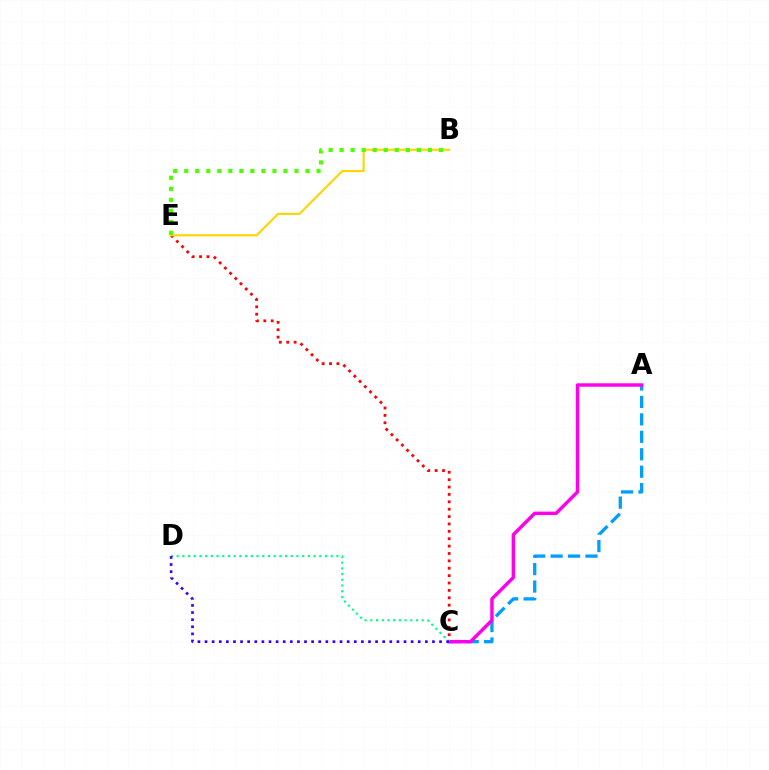{('A', 'C'): [{'color': '#009eff', 'line_style': 'dashed', 'thickness': 2.37}, {'color': '#ff00ed', 'line_style': 'solid', 'thickness': 2.47}], ('C', 'E'): [{'color': '#ff0000', 'line_style': 'dotted', 'thickness': 2.01}], ('B', 'E'): [{'color': '#ffd500', 'line_style': 'solid', 'thickness': 1.52}, {'color': '#4fff00', 'line_style': 'dotted', 'thickness': 3.0}], ('C', 'D'): [{'color': '#00ff86', 'line_style': 'dotted', 'thickness': 1.55}, {'color': '#3700ff', 'line_style': 'dotted', 'thickness': 1.93}]}